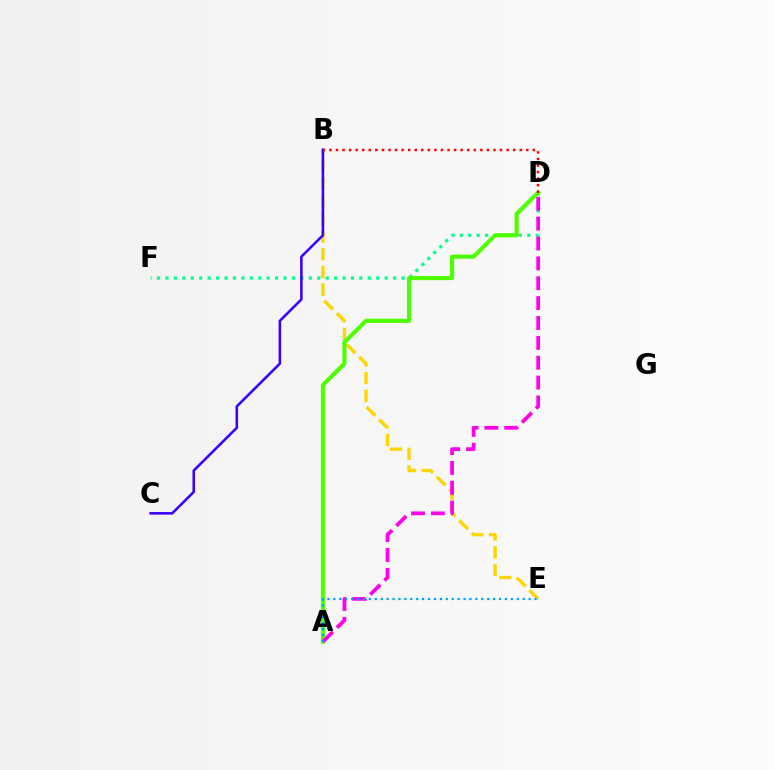{('B', 'E'): [{'color': '#ffd500', 'line_style': 'dashed', 'thickness': 2.41}], ('D', 'F'): [{'color': '#00ff86', 'line_style': 'dotted', 'thickness': 2.29}], ('A', 'D'): [{'color': '#4fff00', 'line_style': 'solid', 'thickness': 2.97}, {'color': '#ff00ed', 'line_style': 'dashed', 'thickness': 2.7}], ('B', 'C'): [{'color': '#3700ff', 'line_style': 'solid', 'thickness': 1.84}], ('A', 'E'): [{'color': '#009eff', 'line_style': 'dotted', 'thickness': 1.61}], ('B', 'D'): [{'color': '#ff0000', 'line_style': 'dotted', 'thickness': 1.78}]}